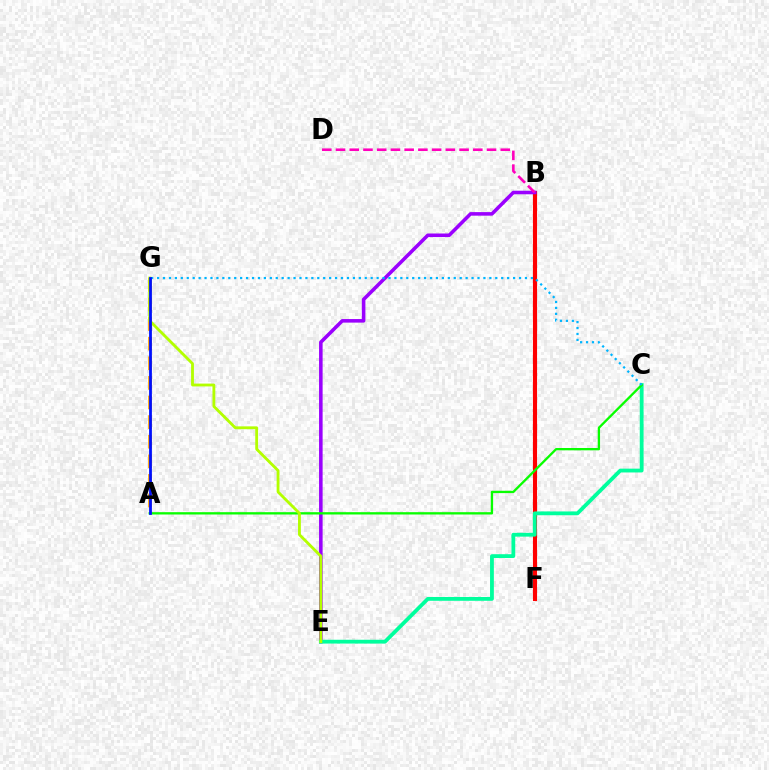{('B', 'F'): [{'color': '#ff0000', 'line_style': 'solid', 'thickness': 2.96}], ('A', 'G'): [{'color': '#ffa500', 'line_style': 'dashed', 'thickness': 2.66}, {'color': '#0010ff', 'line_style': 'solid', 'thickness': 2.0}], ('B', 'E'): [{'color': '#9b00ff', 'line_style': 'solid', 'thickness': 2.56}], ('C', 'E'): [{'color': '#00ff9d', 'line_style': 'solid', 'thickness': 2.74}], ('A', 'C'): [{'color': '#08ff00', 'line_style': 'solid', 'thickness': 1.67}], ('C', 'G'): [{'color': '#00b5ff', 'line_style': 'dotted', 'thickness': 1.61}], ('E', 'G'): [{'color': '#b3ff00', 'line_style': 'solid', 'thickness': 2.04}], ('B', 'D'): [{'color': '#ff00bd', 'line_style': 'dashed', 'thickness': 1.87}]}